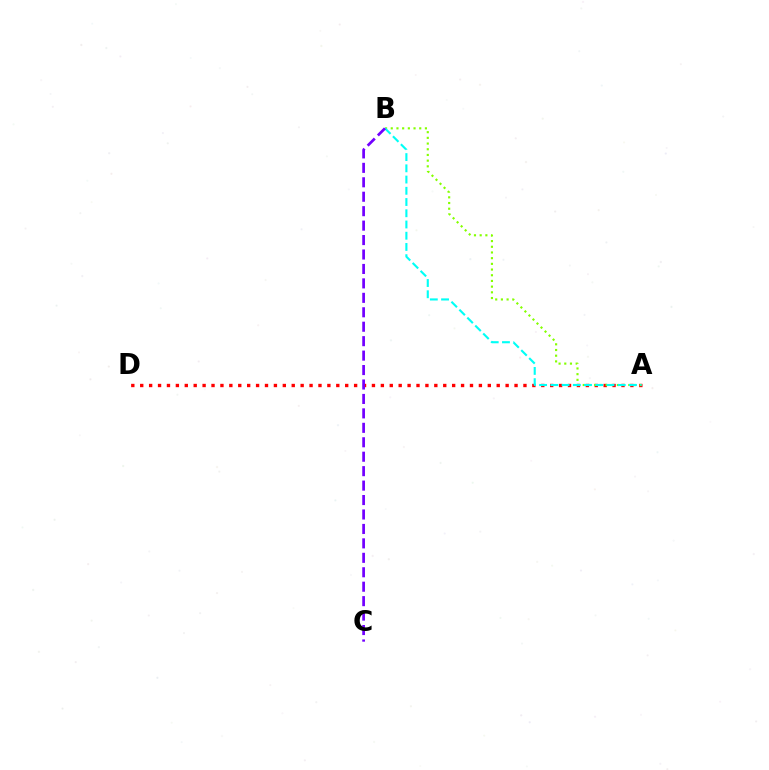{('A', 'D'): [{'color': '#ff0000', 'line_style': 'dotted', 'thickness': 2.42}], ('A', 'B'): [{'color': '#84ff00', 'line_style': 'dotted', 'thickness': 1.55}, {'color': '#00fff6', 'line_style': 'dashed', 'thickness': 1.53}], ('B', 'C'): [{'color': '#7200ff', 'line_style': 'dashed', 'thickness': 1.96}]}